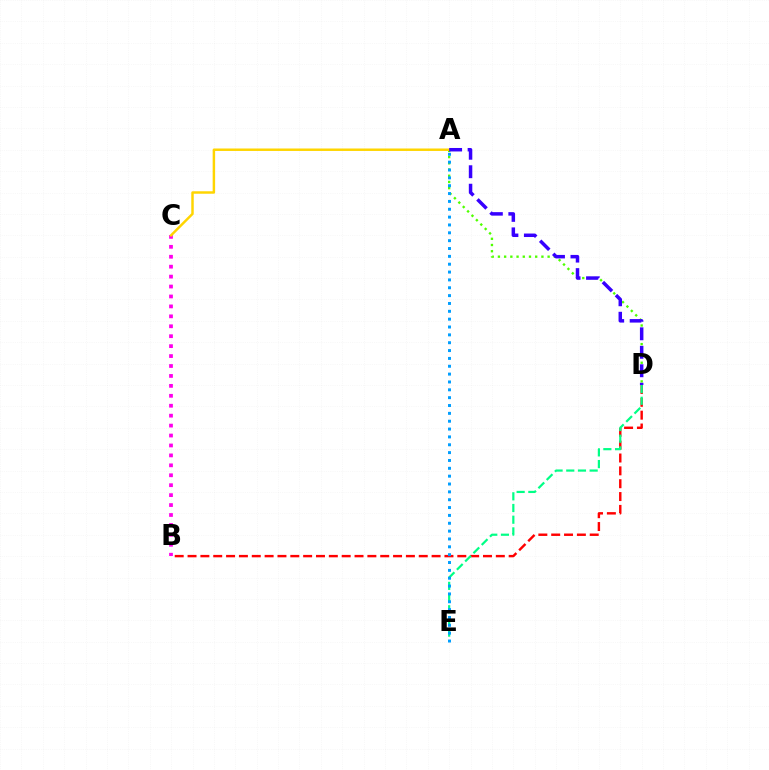{('B', 'C'): [{'color': '#ff00ed', 'line_style': 'dotted', 'thickness': 2.7}], ('A', 'D'): [{'color': '#4fff00', 'line_style': 'dotted', 'thickness': 1.69}, {'color': '#3700ff', 'line_style': 'dashed', 'thickness': 2.51}], ('A', 'C'): [{'color': '#ffd500', 'line_style': 'solid', 'thickness': 1.77}], ('B', 'D'): [{'color': '#ff0000', 'line_style': 'dashed', 'thickness': 1.75}], ('D', 'E'): [{'color': '#00ff86', 'line_style': 'dashed', 'thickness': 1.59}], ('A', 'E'): [{'color': '#009eff', 'line_style': 'dotted', 'thickness': 2.13}]}